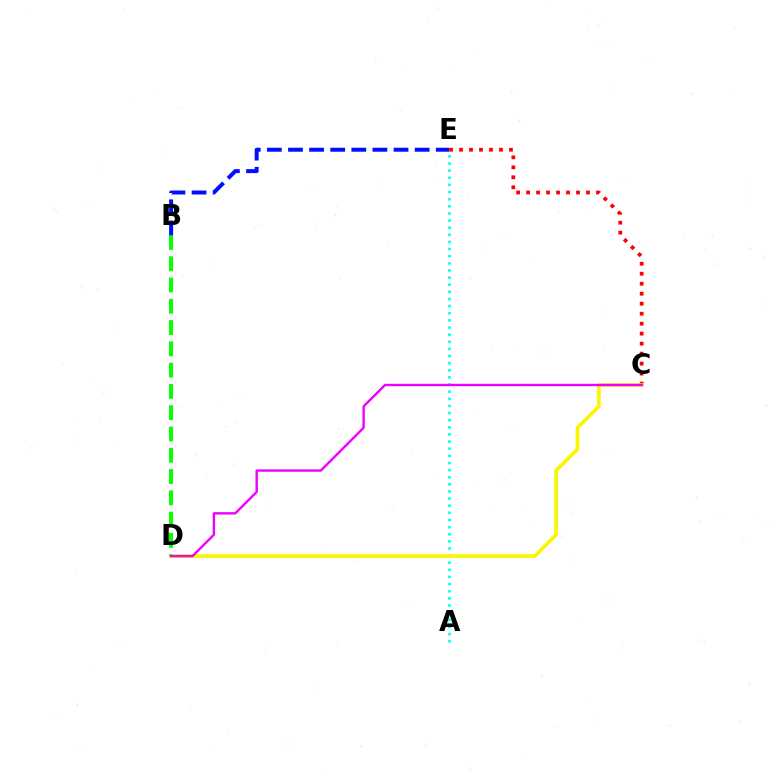{('C', 'E'): [{'color': '#ff0000', 'line_style': 'dotted', 'thickness': 2.71}], ('A', 'E'): [{'color': '#00fff6', 'line_style': 'dotted', 'thickness': 1.94}], ('C', 'D'): [{'color': '#fcf500', 'line_style': 'solid', 'thickness': 2.64}, {'color': '#ee00ff', 'line_style': 'solid', 'thickness': 1.72}], ('B', 'D'): [{'color': '#08ff00', 'line_style': 'dashed', 'thickness': 2.89}], ('B', 'E'): [{'color': '#0010ff', 'line_style': 'dashed', 'thickness': 2.87}]}